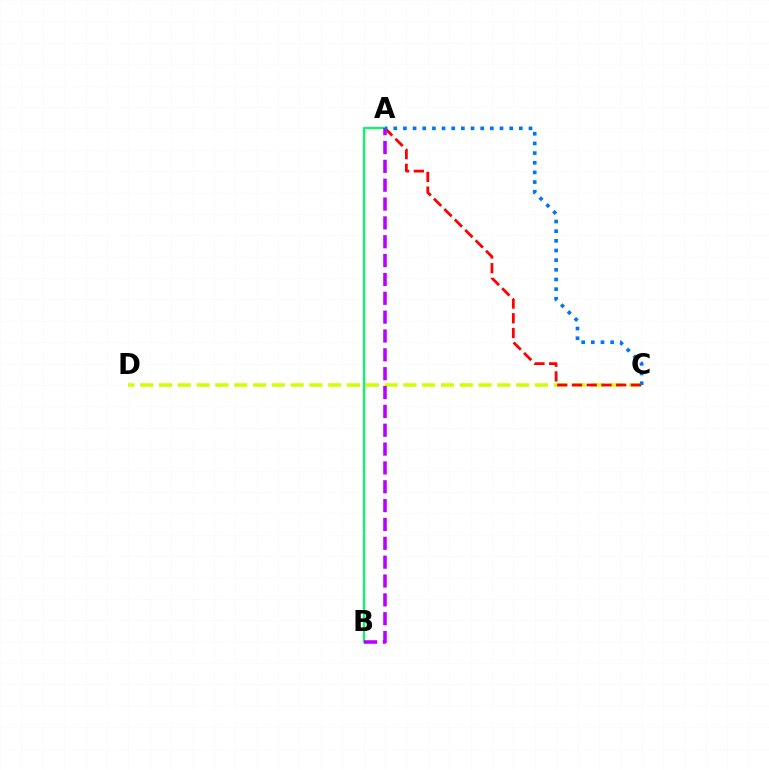{('C', 'D'): [{'color': '#d1ff00', 'line_style': 'dashed', 'thickness': 2.55}], ('A', 'B'): [{'color': '#00ff5c', 'line_style': 'solid', 'thickness': 1.58}, {'color': '#b900ff', 'line_style': 'dashed', 'thickness': 2.56}], ('A', 'C'): [{'color': '#ff0000', 'line_style': 'dashed', 'thickness': 2.0}, {'color': '#0074ff', 'line_style': 'dotted', 'thickness': 2.62}]}